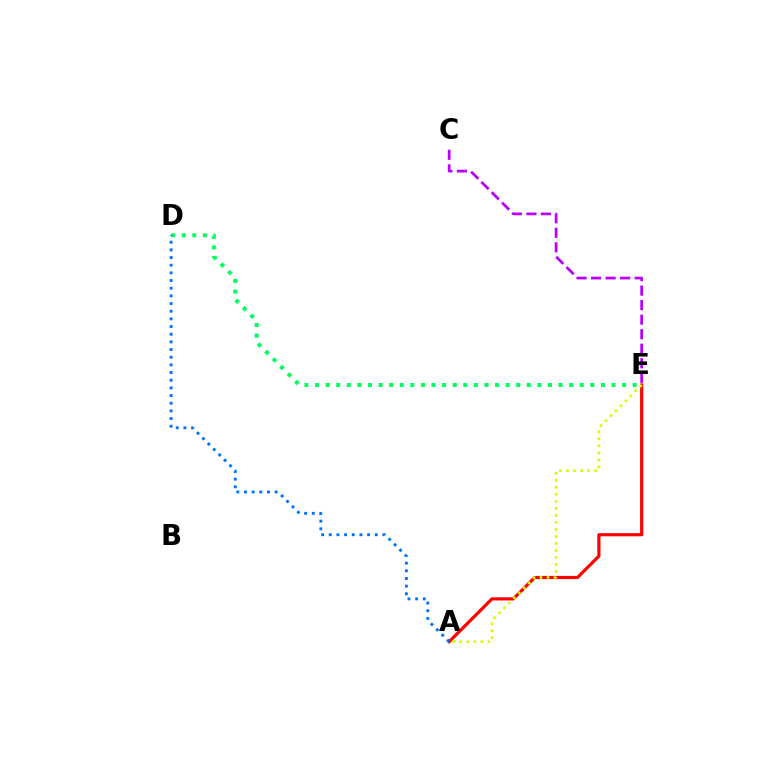{('D', 'E'): [{'color': '#00ff5c', 'line_style': 'dotted', 'thickness': 2.88}], ('A', 'E'): [{'color': '#ff0000', 'line_style': 'solid', 'thickness': 2.29}, {'color': '#d1ff00', 'line_style': 'dotted', 'thickness': 1.91}], ('C', 'E'): [{'color': '#b900ff', 'line_style': 'dashed', 'thickness': 1.97}], ('A', 'D'): [{'color': '#0074ff', 'line_style': 'dotted', 'thickness': 2.08}]}